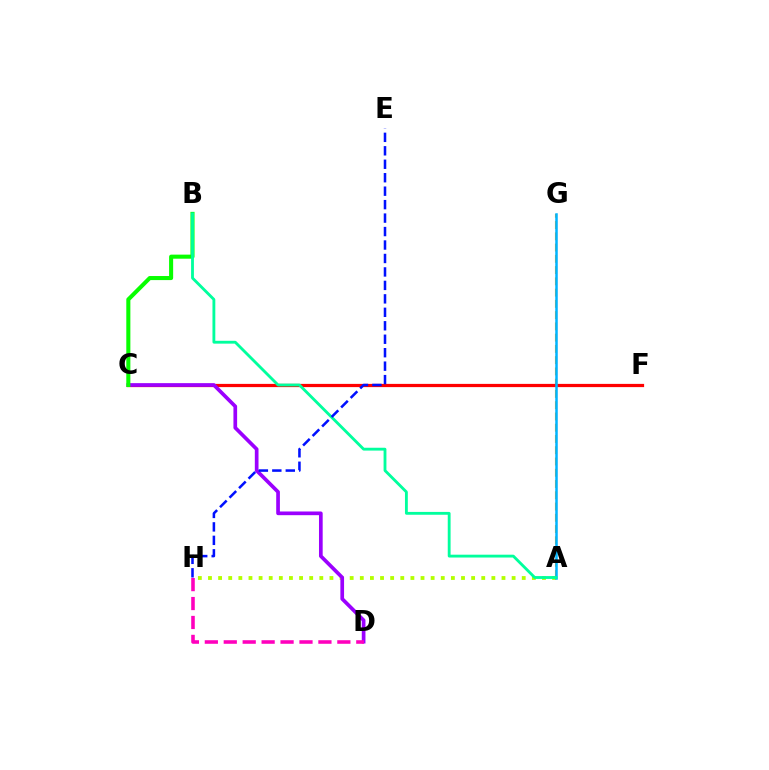{('A', 'H'): [{'color': '#b3ff00', 'line_style': 'dotted', 'thickness': 2.75}], ('A', 'G'): [{'color': '#ffa500', 'line_style': 'dashed', 'thickness': 1.53}, {'color': '#00b5ff', 'line_style': 'solid', 'thickness': 1.81}], ('C', 'F'): [{'color': '#ff0000', 'line_style': 'solid', 'thickness': 2.32}], ('C', 'D'): [{'color': '#9b00ff', 'line_style': 'solid', 'thickness': 2.66}], ('B', 'C'): [{'color': '#08ff00', 'line_style': 'solid', 'thickness': 2.93}], ('D', 'H'): [{'color': '#ff00bd', 'line_style': 'dashed', 'thickness': 2.57}], ('A', 'B'): [{'color': '#00ff9d', 'line_style': 'solid', 'thickness': 2.04}], ('E', 'H'): [{'color': '#0010ff', 'line_style': 'dashed', 'thickness': 1.83}]}